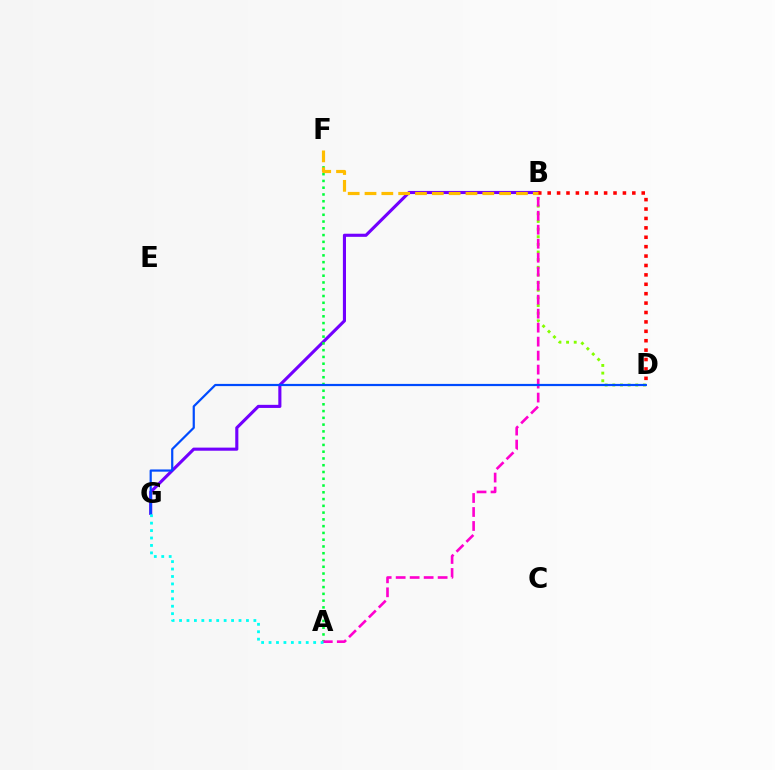{('B', 'G'): [{'color': '#7200ff', 'line_style': 'solid', 'thickness': 2.24}], ('B', 'D'): [{'color': '#84ff00', 'line_style': 'dotted', 'thickness': 2.08}, {'color': '#ff0000', 'line_style': 'dotted', 'thickness': 2.56}], ('A', 'F'): [{'color': '#00ff39', 'line_style': 'dotted', 'thickness': 1.84}], ('A', 'B'): [{'color': '#ff00cf', 'line_style': 'dashed', 'thickness': 1.9}], ('D', 'G'): [{'color': '#004bff', 'line_style': 'solid', 'thickness': 1.59}], ('B', 'F'): [{'color': '#ffbd00', 'line_style': 'dashed', 'thickness': 2.29}], ('A', 'G'): [{'color': '#00fff6', 'line_style': 'dotted', 'thickness': 2.02}]}